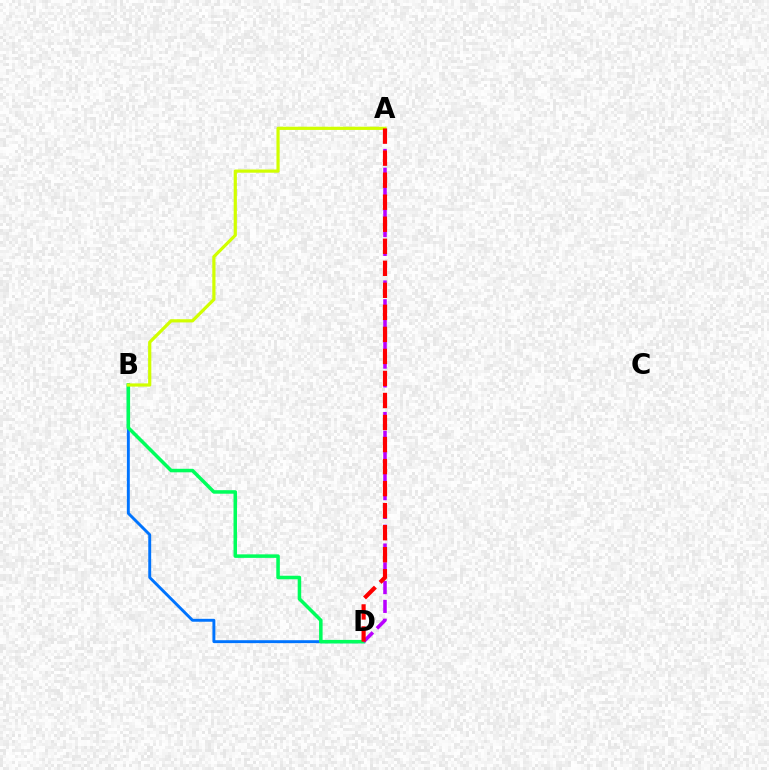{('B', 'D'): [{'color': '#0074ff', 'line_style': 'solid', 'thickness': 2.1}, {'color': '#00ff5c', 'line_style': 'solid', 'thickness': 2.54}], ('A', 'D'): [{'color': '#b900ff', 'line_style': 'dashed', 'thickness': 2.55}, {'color': '#ff0000', 'line_style': 'dashed', 'thickness': 2.99}], ('A', 'B'): [{'color': '#d1ff00', 'line_style': 'solid', 'thickness': 2.3}]}